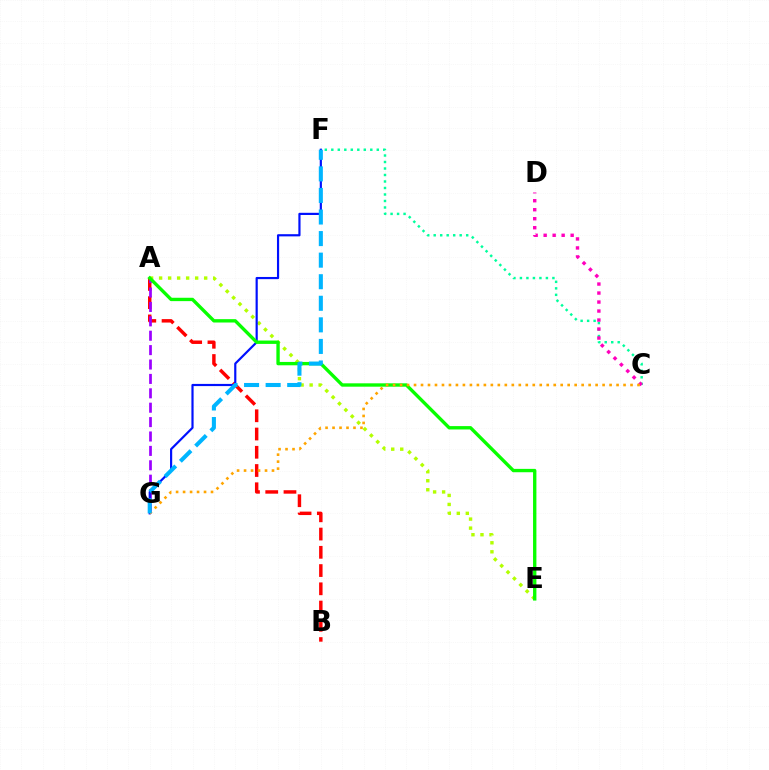{('A', 'E'): [{'color': '#b3ff00', 'line_style': 'dotted', 'thickness': 2.45}, {'color': '#08ff00', 'line_style': 'solid', 'thickness': 2.42}], ('A', 'B'): [{'color': '#ff0000', 'line_style': 'dashed', 'thickness': 2.48}], ('A', 'G'): [{'color': '#9b00ff', 'line_style': 'dashed', 'thickness': 1.96}], ('F', 'G'): [{'color': '#0010ff', 'line_style': 'solid', 'thickness': 1.57}, {'color': '#00b5ff', 'line_style': 'dashed', 'thickness': 2.93}], ('C', 'F'): [{'color': '#00ff9d', 'line_style': 'dotted', 'thickness': 1.77}], ('C', 'D'): [{'color': '#ff00bd', 'line_style': 'dotted', 'thickness': 2.44}], ('C', 'G'): [{'color': '#ffa500', 'line_style': 'dotted', 'thickness': 1.9}]}